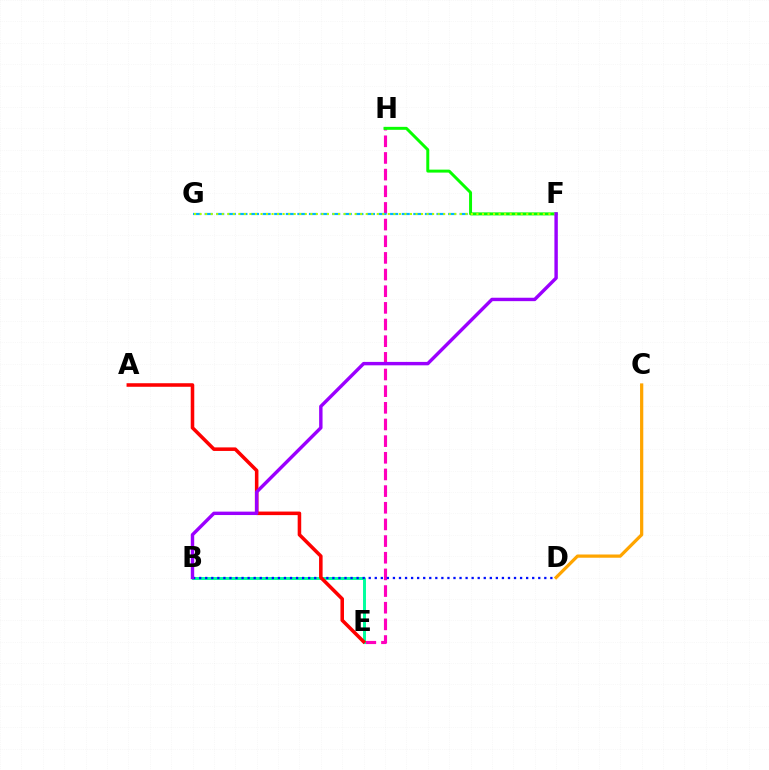{('E', 'H'): [{'color': '#ff00bd', 'line_style': 'dashed', 'thickness': 2.26}], ('B', 'E'): [{'color': '#00ff9d', 'line_style': 'solid', 'thickness': 2.13}], ('B', 'D'): [{'color': '#0010ff', 'line_style': 'dotted', 'thickness': 1.65}], ('C', 'D'): [{'color': '#ffa500', 'line_style': 'solid', 'thickness': 2.33}], ('F', 'G'): [{'color': '#00b5ff', 'line_style': 'dashed', 'thickness': 1.57}, {'color': '#b3ff00', 'line_style': 'dotted', 'thickness': 1.5}], ('A', 'E'): [{'color': '#ff0000', 'line_style': 'solid', 'thickness': 2.55}], ('F', 'H'): [{'color': '#08ff00', 'line_style': 'solid', 'thickness': 2.14}], ('B', 'F'): [{'color': '#9b00ff', 'line_style': 'solid', 'thickness': 2.46}]}